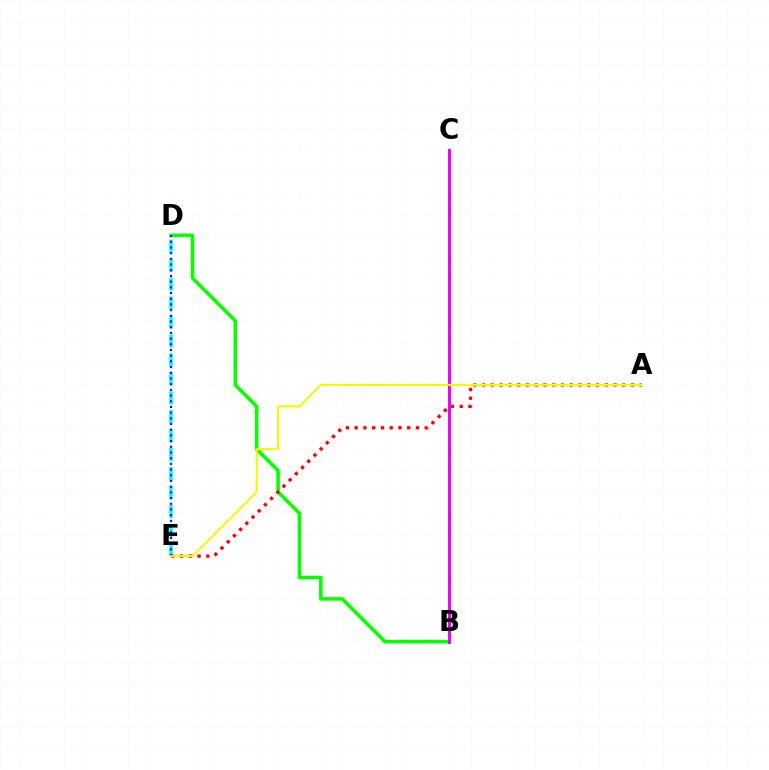{('B', 'D'): [{'color': '#08ff00', 'line_style': 'solid', 'thickness': 2.57}], ('D', 'E'): [{'color': '#00fff6', 'line_style': 'dashed', 'thickness': 2.57}, {'color': '#0010ff', 'line_style': 'dotted', 'thickness': 1.55}], ('A', 'E'): [{'color': '#ff0000', 'line_style': 'dotted', 'thickness': 2.38}, {'color': '#fcf500', 'line_style': 'solid', 'thickness': 1.51}], ('B', 'C'): [{'color': '#ee00ff', 'line_style': 'solid', 'thickness': 2.15}]}